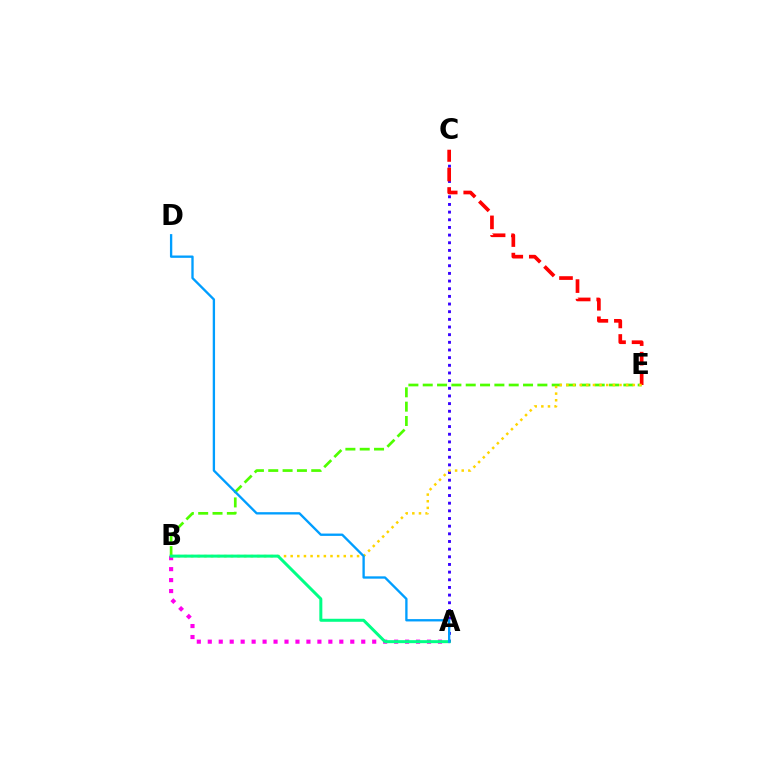{('A', 'C'): [{'color': '#3700ff', 'line_style': 'dotted', 'thickness': 2.08}], ('A', 'B'): [{'color': '#ff00ed', 'line_style': 'dotted', 'thickness': 2.98}, {'color': '#00ff86', 'line_style': 'solid', 'thickness': 2.16}], ('B', 'E'): [{'color': '#4fff00', 'line_style': 'dashed', 'thickness': 1.95}, {'color': '#ffd500', 'line_style': 'dotted', 'thickness': 1.8}], ('C', 'E'): [{'color': '#ff0000', 'line_style': 'dashed', 'thickness': 2.65}], ('A', 'D'): [{'color': '#009eff', 'line_style': 'solid', 'thickness': 1.68}]}